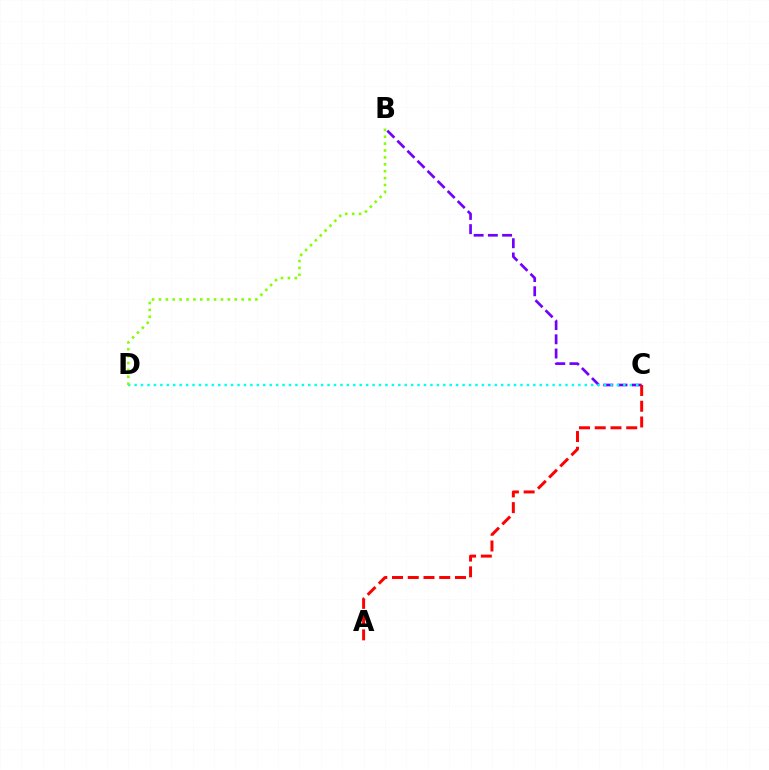{('B', 'C'): [{'color': '#7200ff', 'line_style': 'dashed', 'thickness': 1.93}], ('A', 'C'): [{'color': '#ff0000', 'line_style': 'dashed', 'thickness': 2.14}], ('C', 'D'): [{'color': '#00fff6', 'line_style': 'dotted', 'thickness': 1.75}], ('B', 'D'): [{'color': '#84ff00', 'line_style': 'dotted', 'thickness': 1.87}]}